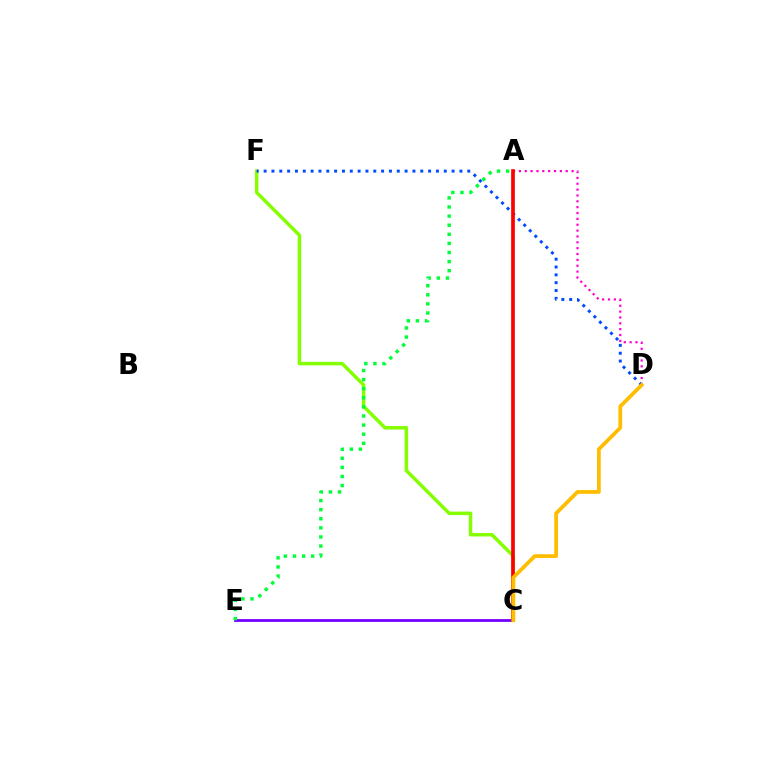{('A', 'D'): [{'color': '#ff00cf', 'line_style': 'dotted', 'thickness': 1.59}], ('C', 'F'): [{'color': '#84ff00', 'line_style': 'solid', 'thickness': 2.49}], ('C', 'E'): [{'color': '#7200ff', 'line_style': 'solid', 'thickness': 2.0}], ('A', 'E'): [{'color': '#00ff39', 'line_style': 'dotted', 'thickness': 2.47}], ('A', 'C'): [{'color': '#00fff6', 'line_style': 'dotted', 'thickness': 1.71}, {'color': '#ff0000', 'line_style': 'solid', 'thickness': 2.65}], ('D', 'F'): [{'color': '#004bff', 'line_style': 'dotted', 'thickness': 2.13}], ('C', 'D'): [{'color': '#ffbd00', 'line_style': 'solid', 'thickness': 2.71}]}